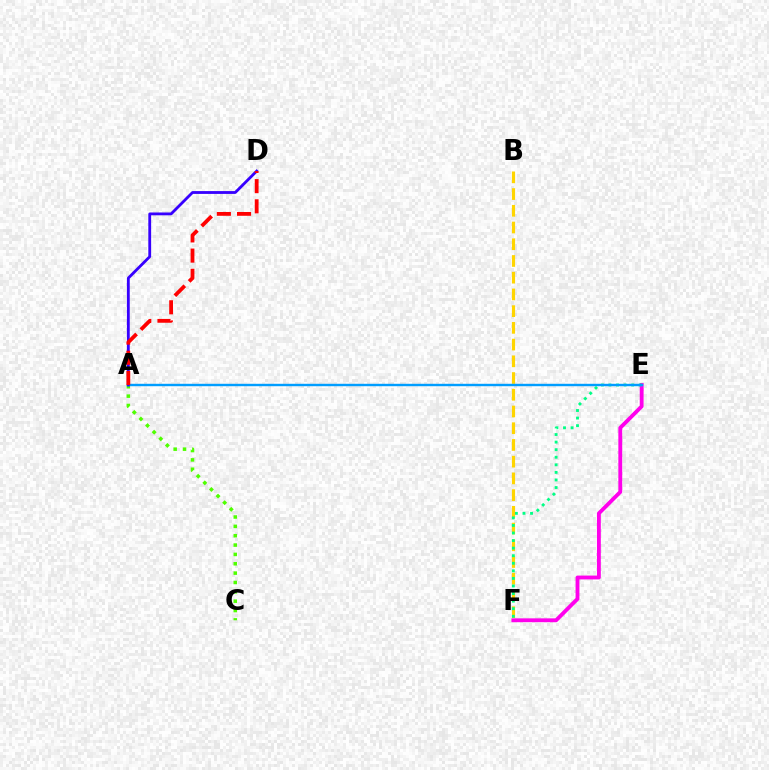{('E', 'F'): [{'color': '#ff00ed', 'line_style': 'solid', 'thickness': 2.78}, {'color': '#00ff86', 'line_style': 'dotted', 'thickness': 2.06}], ('B', 'F'): [{'color': '#ffd500', 'line_style': 'dashed', 'thickness': 2.27}], ('A', 'C'): [{'color': '#4fff00', 'line_style': 'dotted', 'thickness': 2.54}], ('A', 'E'): [{'color': '#009eff', 'line_style': 'solid', 'thickness': 1.74}], ('A', 'D'): [{'color': '#3700ff', 'line_style': 'solid', 'thickness': 2.03}, {'color': '#ff0000', 'line_style': 'dashed', 'thickness': 2.74}]}